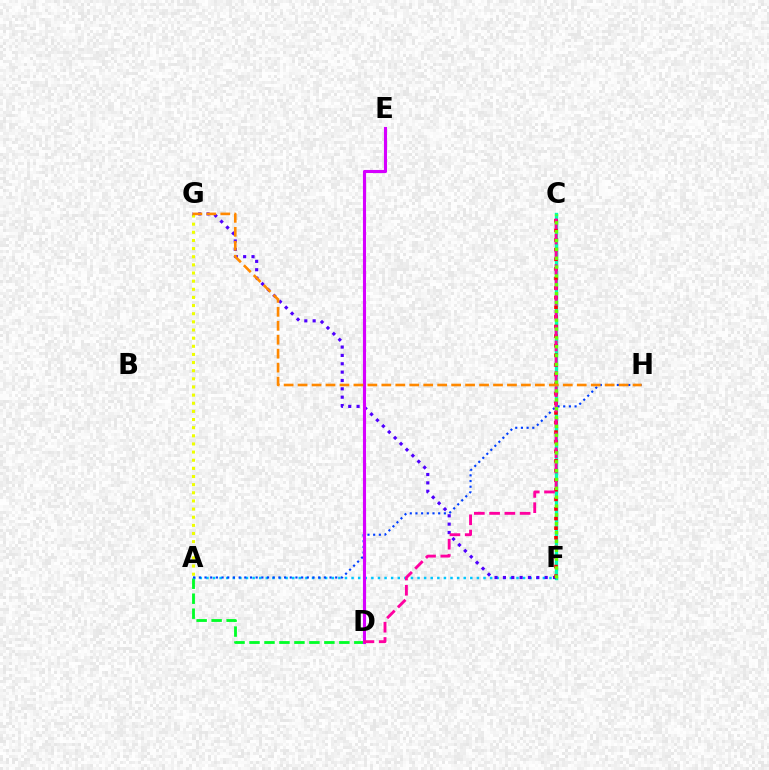{('C', 'F'): [{'color': '#00ffaf', 'line_style': 'solid', 'thickness': 2.43}, {'color': '#ff0000', 'line_style': 'dotted', 'thickness': 2.61}, {'color': '#66ff00', 'line_style': 'dotted', 'thickness': 2.4}], ('A', 'G'): [{'color': '#eeff00', 'line_style': 'dotted', 'thickness': 2.21}], ('A', 'D'): [{'color': '#00ff27', 'line_style': 'dashed', 'thickness': 2.03}], ('A', 'F'): [{'color': '#00c7ff', 'line_style': 'dotted', 'thickness': 1.79}], ('A', 'H'): [{'color': '#003fff', 'line_style': 'dotted', 'thickness': 1.54}], ('F', 'G'): [{'color': '#4f00ff', 'line_style': 'dotted', 'thickness': 2.27}], ('D', 'E'): [{'color': '#d600ff', 'line_style': 'solid', 'thickness': 2.23}], ('C', 'D'): [{'color': '#ff00a0', 'line_style': 'dashed', 'thickness': 2.07}], ('G', 'H'): [{'color': '#ff8800', 'line_style': 'dashed', 'thickness': 1.9}]}